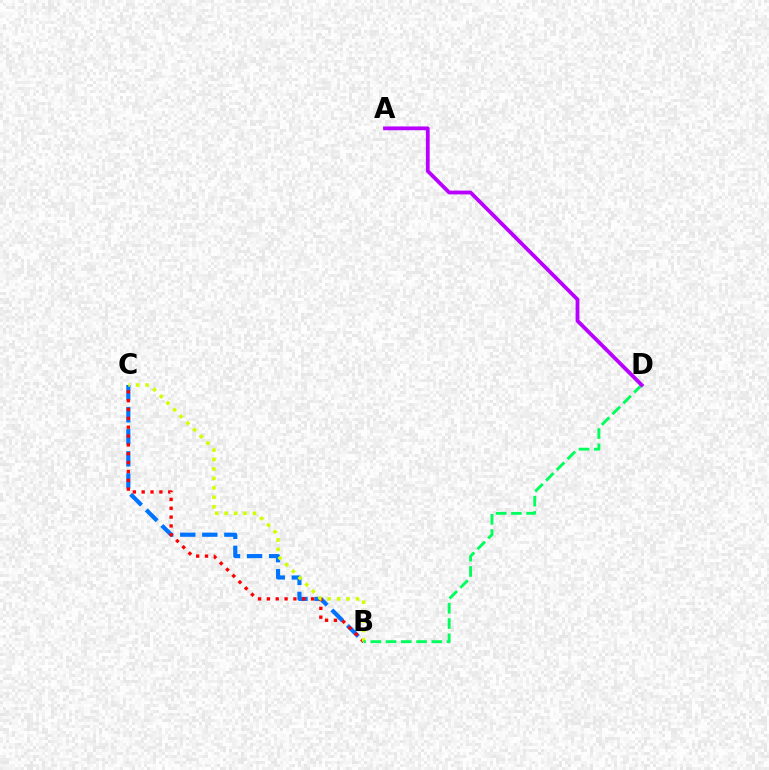{('B', 'C'): [{'color': '#0074ff', 'line_style': 'dashed', 'thickness': 3.0}, {'color': '#ff0000', 'line_style': 'dotted', 'thickness': 2.4}, {'color': '#d1ff00', 'line_style': 'dotted', 'thickness': 2.56}], ('B', 'D'): [{'color': '#00ff5c', 'line_style': 'dashed', 'thickness': 2.07}], ('A', 'D'): [{'color': '#b900ff', 'line_style': 'solid', 'thickness': 2.72}]}